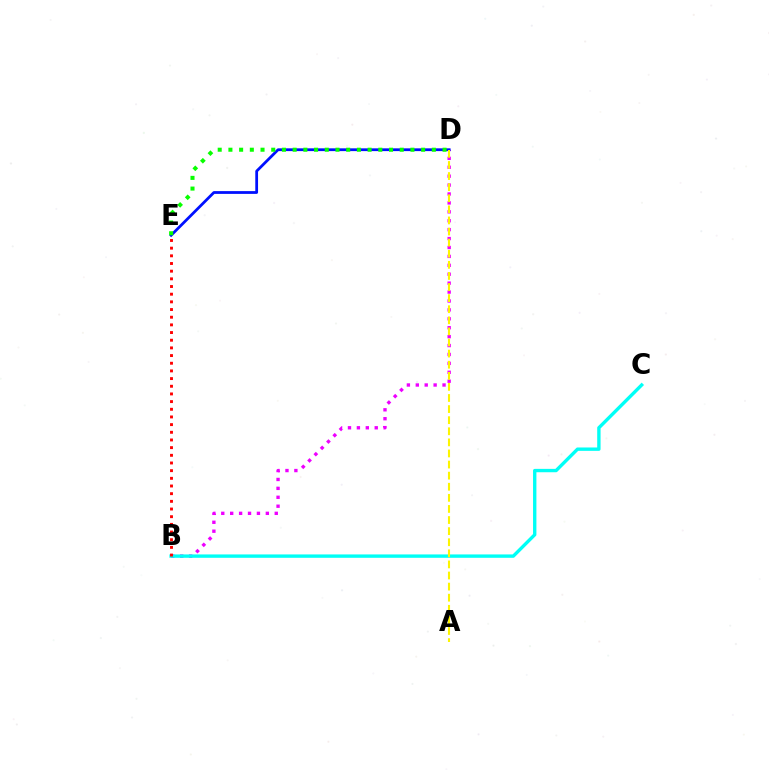{('B', 'D'): [{'color': '#ee00ff', 'line_style': 'dotted', 'thickness': 2.42}], ('D', 'E'): [{'color': '#0010ff', 'line_style': 'solid', 'thickness': 2.0}, {'color': '#08ff00', 'line_style': 'dotted', 'thickness': 2.91}], ('B', 'C'): [{'color': '#00fff6', 'line_style': 'solid', 'thickness': 2.43}], ('B', 'E'): [{'color': '#ff0000', 'line_style': 'dotted', 'thickness': 2.08}], ('A', 'D'): [{'color': '#fcf500', 'line_style': 'dashed', 'thickness': 1.51}]}